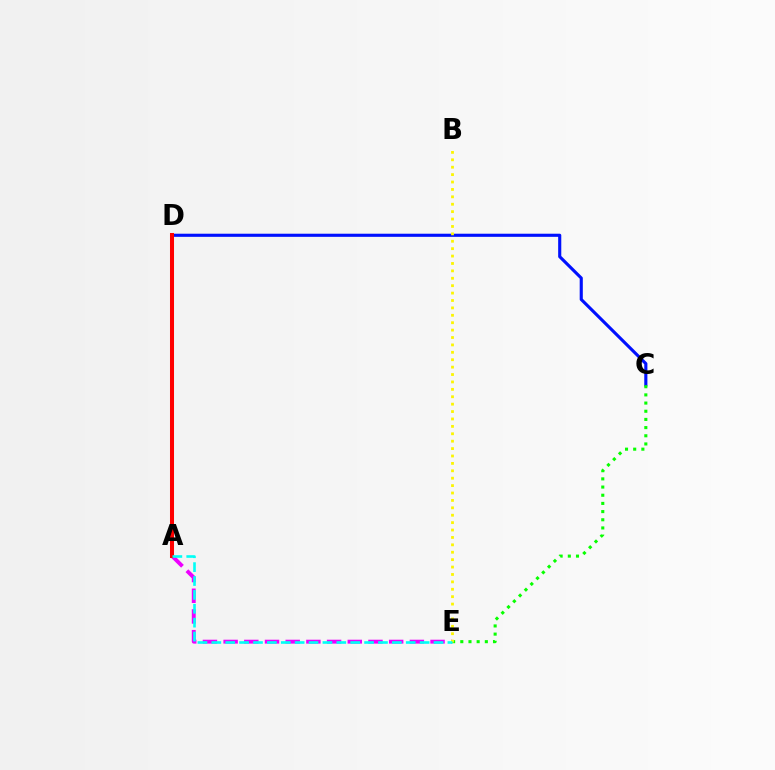{('A', 'E'): [{'color': '#ee00ff', 'line_style': 'dashed', 'thickness': 2.81}, {'color': '#00fff6', 'line_style': 'dashed', 'thickness': 1.89}], ('C', 'D'): [{'color': '#0010ff', 'line_style': 'solid', 'thickness': 2.25}], ('C', 'E'): [{'color': '#08ff00', 'line_style': 'dotted', 'thickness': 2.22}], ('A', 'D'): [{'color': '#ff0000', 'line_style': 'solid', 'thickness': 2.9}], ('B', 'E'): [{'color': '#fcf500', 'line_style': 'dotted', 'thickness': 2.01}]}